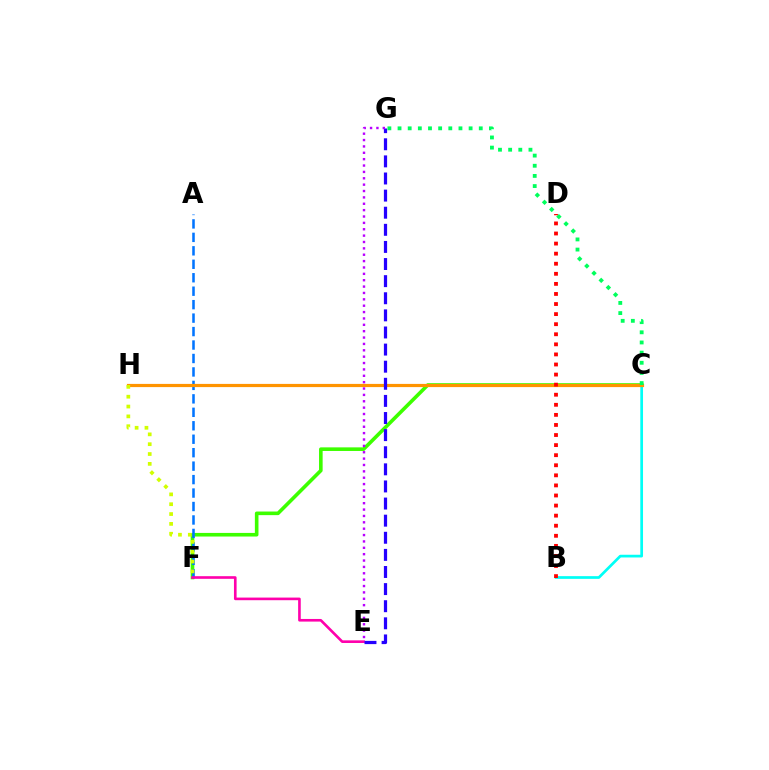{('B', 'C'): [{'color': '#00fff6', 'line_style': 'solid', 'thickness': 1.95}], ('C', 'F'): [{'color': '#3dff00', 'line_style': 'solid', 'thickness': 2.6}], ('A', 'F'): [{'color': '#0074ff', 'line_style': 'dashed', 'thickness': 1.83}], ('C', 'H'): [{'color': '#ff9400', 'line_style': 'solid', 'thickness': 2.3}], ('F', 'H'): [{'color': '#d1ff00', 'line_style': 'dotted', 'thickness': 2.67}], ('E', 'F'): [{'color': '#ff00ac', 'line_style': 'solid', 'thickness': 1.89}], ('E', 'G'): [{'color': '#2500ff', 'line_style': 'dashed', 'thickness': 2.32}, {'color': '#b900ff', 'line_style': 'dotted', 'thickness': 1.73}], ('C', 'G'): [{'color': '#00ff5c', 'line_style': 'dotted', 'thickness': 2.76}], ('B', 'D'): [{'color': '#ff0000', 'line_style': 'dotted', 'thickness': 2.74}]}